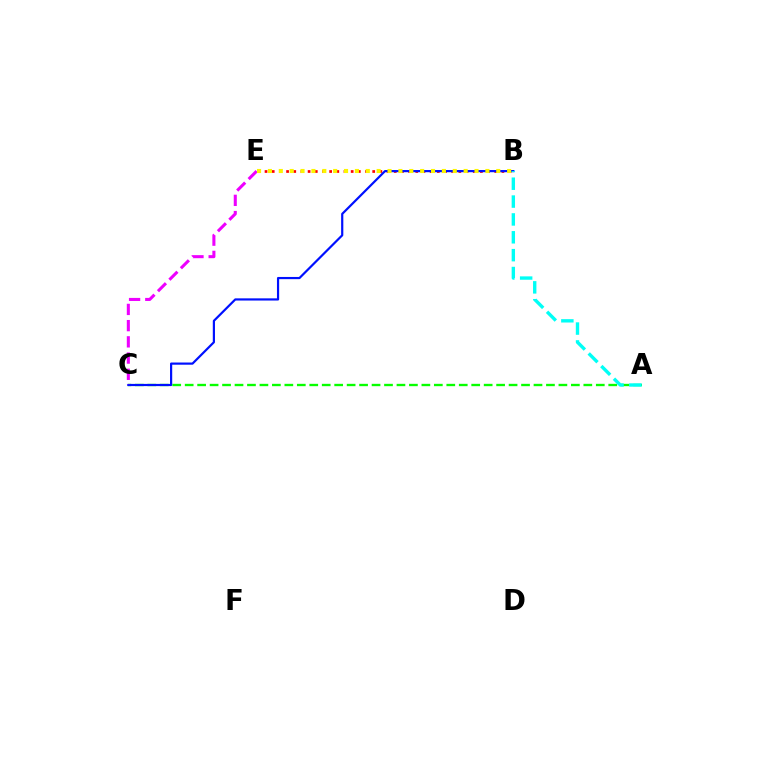{('A', 'C'): [{'color': '#08ff00', 'line_style': 'dashed', 'thickness': 1.69}], ('B', 'E'): [{'color': '#ff0000', 'line_style': 'dotted', 'thickness': 1.95}, {'color': '#fcf500', 'line_style': 'dotted', 'thickness': 2.95}], ('B', 'C'): [{'color': '#0010ff', 'line_style': 'solid', 'thickness': 1.58}], ('C', 'E'): [{'color': '#ee00ff', 'line_style': 'dashed', 'thickness': 2.2}], ('A', 'B'): [{'color': '#00fff6', 'line_style': 'dashed', 'thickness': 2.43}]}